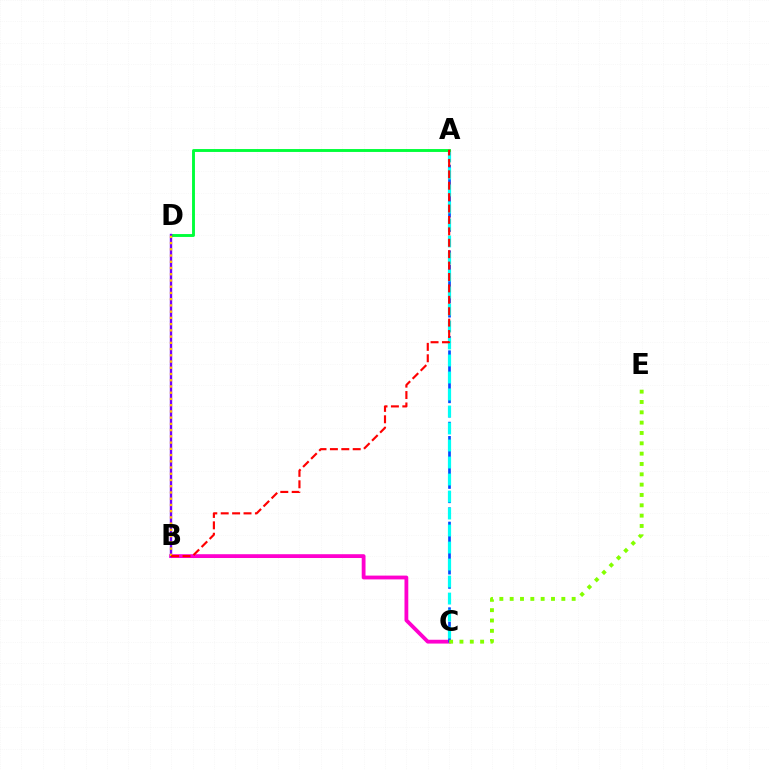{('B', 'C'): [{'color': '#ff00cf', 'line_style': 'solid', 'thickness': 2.74}], ('A', 'C'): [{'color': '#004bff', 'line_style': 'dashed', 'thickness': 1.94}, {'color': '#00fff6', 'line_style': 'dashed', 'thickness': 2.31}], ('A', 'D'): [{'color': '#00ff39', 'line_style': 'solid', 'thickness': 2.08}], ('B', 'D'): [{'color': '#7200ff', 'line_style': 'solid', 'thickness': 1.72}, {'color': '#ffbd00', 'line_style': 'dotted', 'thickness': 1.69}], ('C', 'E'): [{'color': '#84ff00', 'line_style': 'dotted', 'thickness': 2.81}], ('A', 'B'): [{'color': '#ff0000', 'line_style': 'dashed', 'thickness': 1.55}]}